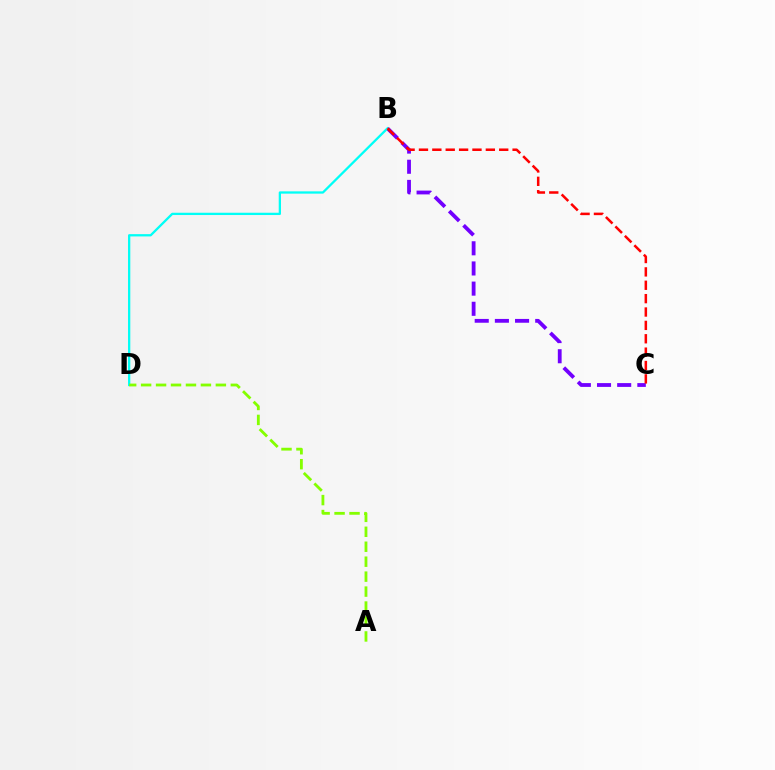{('B', 'C'): [{'color': '#7200ff', 'line_style': 'dashed', 'thickness': 2.74}, {'color': '#ff0000', 'line_style': 'dashed', 'thickness': 1.82}], ('B', 'D'): [{'color': '#00fff6', 'line_style': 'solid', 'thickness': 1.64}], ('A', 'D'): [{'color': '#84ff00', 'line_style': 'dashed', 'thickness': 2.03}]}